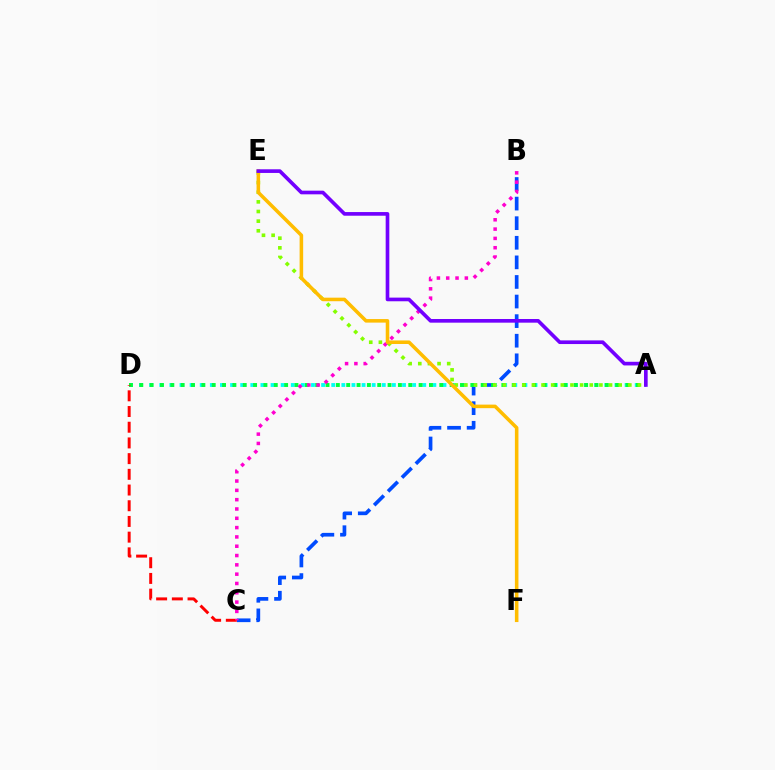{('B', 'C'): [{'color': '#004bff', 'line_style': 'dashed', 'thickness': 2.66}, {'color': '#ff00cf', 'line_style': 'dotted', 'thickness': 2.53}], ('A', 'D'): [{'color': '#00fff6', 'line_style': 'dotted', 'thickness': 2.75}, {'color': '#00ff39', 'line_style': 'dotted', 'thickness': 2.81}], ('A', 'E'): [{'color': '#84ff00', 'line_style': 'dotted', 'thickness': 2.62}, {'color': '#7200ff', 'line_style': 'solid', 'thickness': 2.63}], ('C', 'D'): [{'color': '#ff0000', 'line_style': 'dashed', 'thickness': 2.13}], ('E', 'F'): [{'color': '#ffbd00', 'line_style': 'solid', 'thickness': 2.56}]}